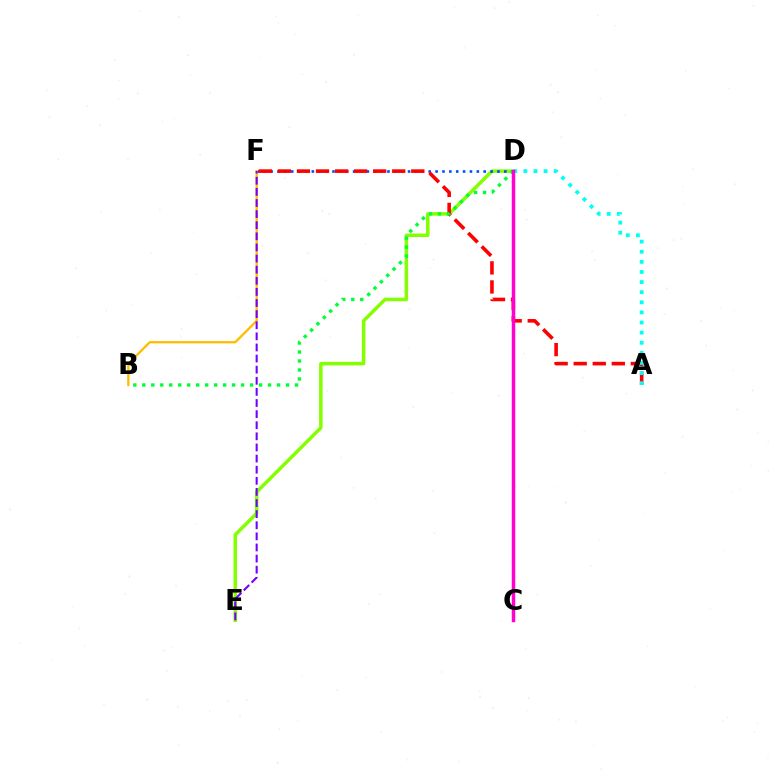{('D', 'E'): [{'color': '#84ff00', 'line_style': 'solid', 'thickness': 2.52}], ('D', 'F'): [{'color': '#004bff', 'line_style': 'dotted', 'thickness': 1.87}], ('A', 'F'): [{'color': '#ff0000', 'line_style': 'dashed', 'thickness': 2.59}], ('B', 'D'): [{'color': '#00ff39', 'line_style': 'dotted', 'thickness': 2.44}], ('B', 'F'): [{'color': '#ffbd00', 'line_style': 'solid', 'thickness': 1.66}], ('A', 'D'): [{'color': '#00fff6', 'line_style': 'dotted', 'thickness': 2.75}], ('C', 'D'): [{'color': '#ff00cf', 'line_style': 'solid', 'thickness': 2.5}], ('E', 'F'): [{'color': '#7200ff', 'line_style': 'dashed', 'thickness': 1.51}]}